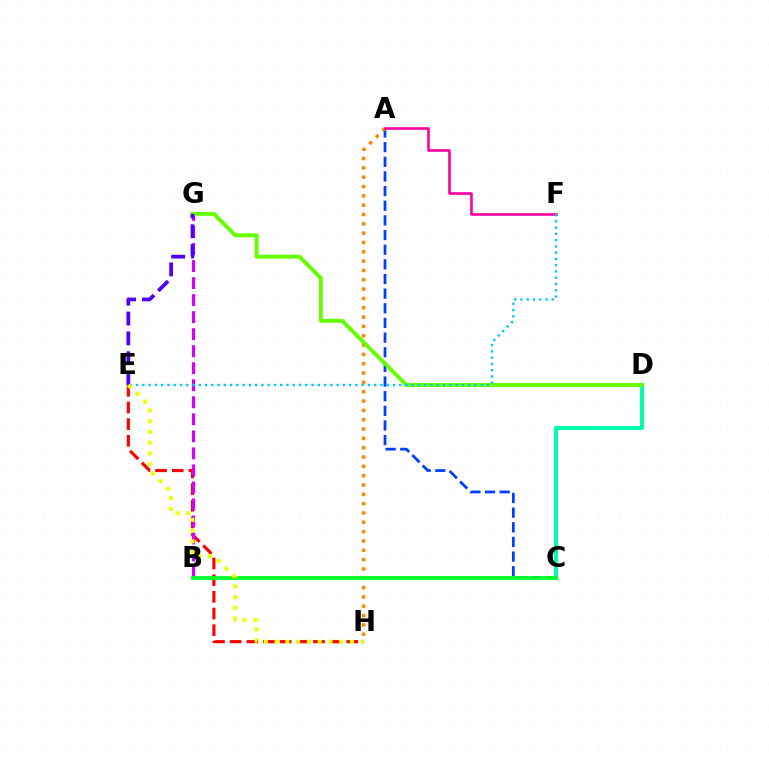{('E', 'H'): [{'color': '#ff0000', 'line_style': 'dashed', 'thickness': 2.26}, {'color': '#eeff00', 'line_style': 'dotted', 'thickness': 2.92}], ('A', 'C'): [{'color': '#003fff', 'line_style': 'dashed', 'thickness': 1.99}], ('C', 'D'): [{'color': '#00ffaf', 'line_style': 'solid', 'thickness': 2.9}], ('B', 'G'): [{'color': '#d600ff', 'line_style': 'dashed', 'thickness': 2.31}], ('A', 'H'): [{'color': '#ff8800', 'line_style': 'dotted', 'thickness': 2.53}], ('D', 'G'): [{'color': '#66ff00', 'line_style': 'solid', 'thickness': 2.84}], ('A', 'F'): [{'color': '#ff00a0', 'line_style': 'solid', 'thickness': 1.89}], ('E', 'G'): [{'color': '#4f00ff', 'line_style': 'dashed', 'thickness': 2.7}], ('E', 'F'): [{'color': '#00c7ff', 'line_style': 'dotted', 'thickness': 1.7}], ('B', 'C'): [{'color': '#00ff27', 'line_style': 'solid', 'thickness': 2.7}]}